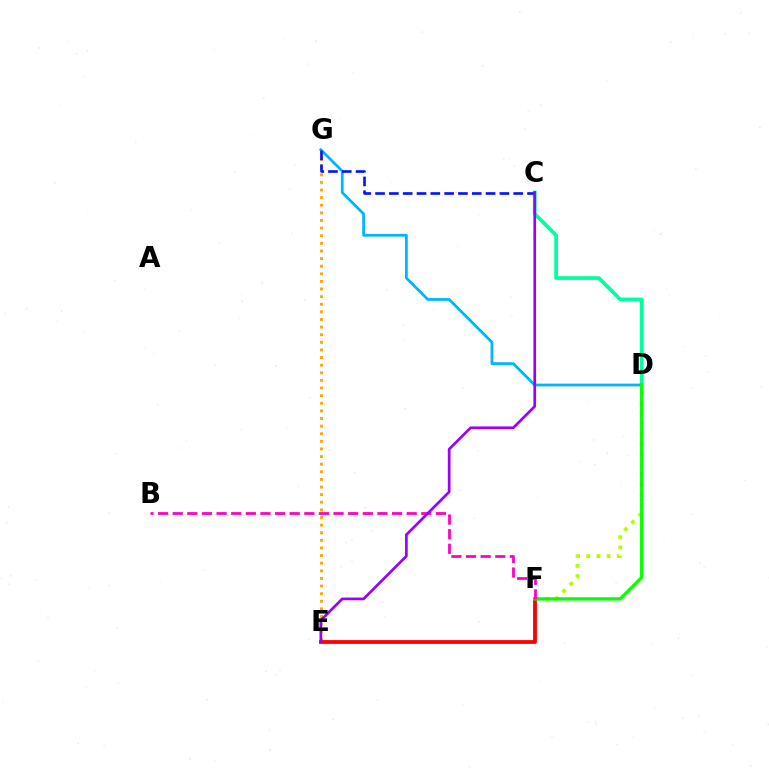{('C', 'D'): [{'color': '#00ff9d', 'line_style': 'solid', 'thickness': 2.68}], ('E', 'G'): [{'color': '#ffa500', 'line_style': 'dotted', 'thickness': 2.07}], ('D', 'G'): [{'color': '#00b5ff', 'line_style': 'solid', 'thickness': 1.99}], ('D', 'F'): [{'color': '#b3ff00', 'line_style': 'dotted', 'thickness': 2.78}, {'color': '#08ff00', 'line_style': 'solid', 'thickness': 2.36}], ('E', 'F'): [{'color': '#ff0000', 'line_style': 'solid', 'thickness': 2.74}], ('C', 'G'): [{'color': '#0010ff', 'line_style': 'dashed', 'thickness': 1.88}], ('B', 'F'): [{'color': '#ff00bd', 'line_style': 'dashed', 'thickness': 1.99}], ('C', 'E'): [{'color': '#9b00ff', 'line_style': 'solid', 'thickness': 1.94}]}